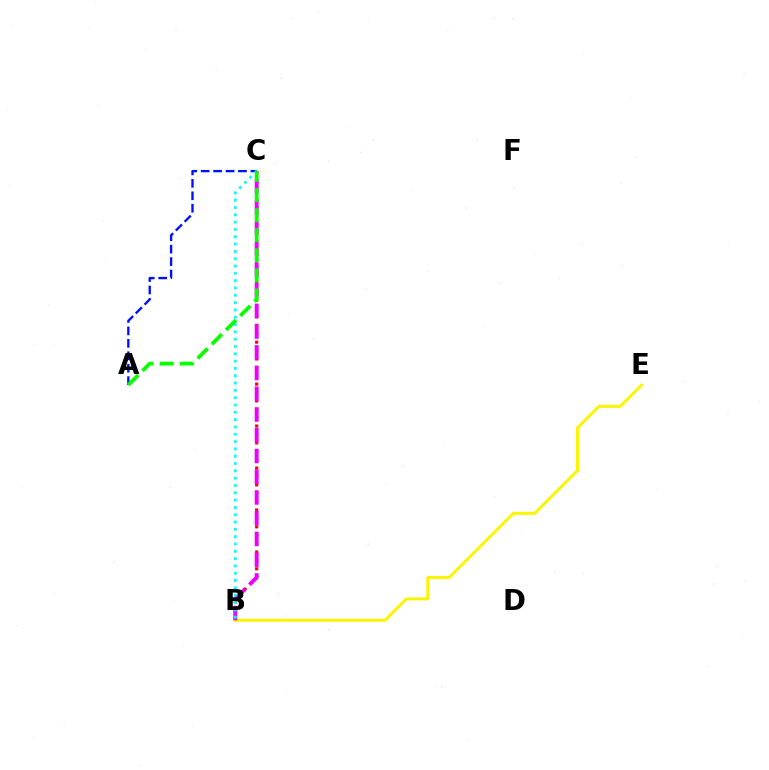{('B', 'C'): [{'color': '#ff0000', 'line_style': 'dotted', 'thickness': 2.28}, {'color': '#ee00ff', 'line_style': 'dashed', 'thickness': 2.82}, {'color': '#00fff6', 'line_style': 'dotted', 'thickness': 1.99}], ('B', 'E'): [{'color': '#fcf500', 'line_style': 'solid', 'thickness': 2.14}], ('A', 'C'): [{'color': '#0010ff', 'line_style': 'dashed', 'thickness': 1.69}, {'color': '#08ff00', 'line_style': 'dashed', 'thickness': 2.73}]}